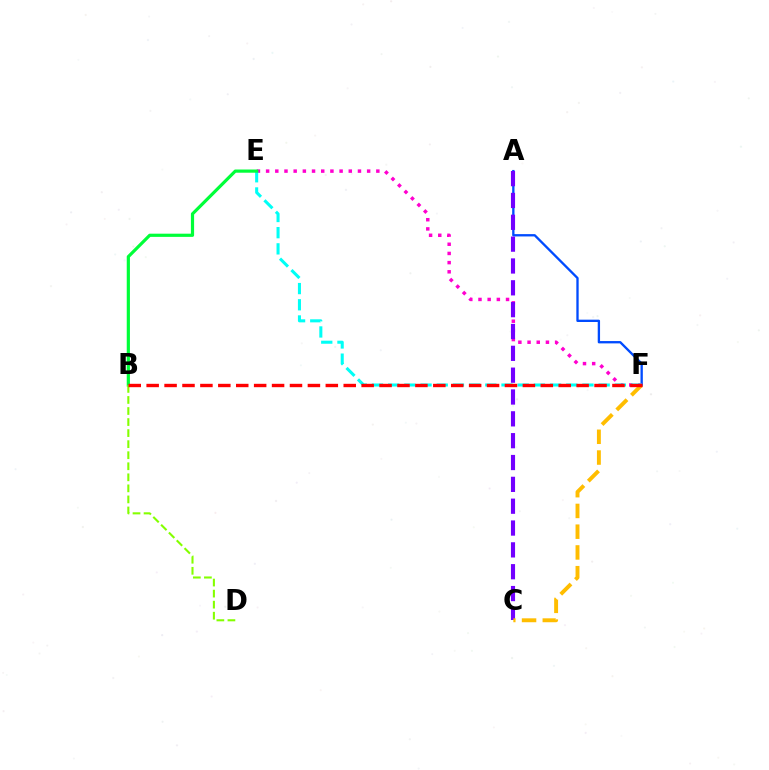{('A', 'F'): [{'color': '#004bff', 'line_style': 'solid', 'thickness': 1.68}], ('E', 'F'): [{'color': '#ff00cf', 'line_style': 'dotted', 'thickness': 2.5}, {'color': '#00fff6', 'line_style': 'dashed', 'thickness': 2.2}], ('B', 'E'): [{'color': '#00ff39', 'line_style': 'solid', 'thickness': 2.3}], ('A', 'C'): [{'color': '#7200ff', 'line_style': 'dashed', 'thickness': 2.97}], ('B', 'D'): [{'color': '#84ff00', 'line_style': 'dashed', 'thickness': 1.5}], ('C', 'F'): [{'color': '#ffbd00', 'line_style': 'dashed', 'thickness': 2.82}], ('B', 'F'): [{'color': '#ff0000', 'line_style': 'dashed', 'thickness': 2.43}]}